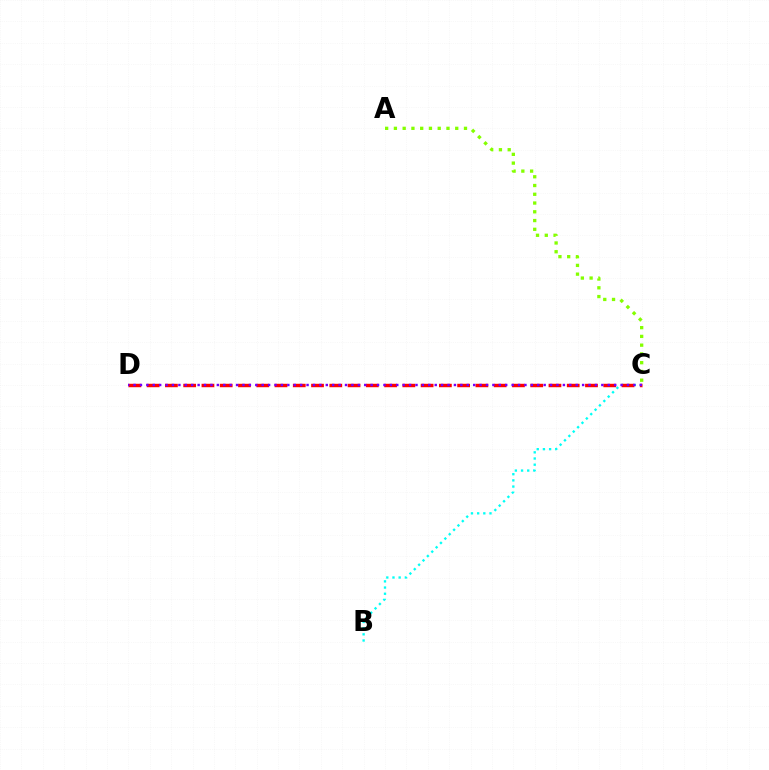{('B', 'C'): [{'color': '#00fff6', 'line_style': 'dotted', 'thickness': 1.68}], ('A', 'C'): [{'color': '#84ff00', 'line_style': 'dotted', 'thickness': 2.38}], ('C', 'D'): [{'color': '#ff0000', 'line_style': 'dashed', 'thickness': 2.48}, {'color': '#7200ff', 'line_style': 'dotted', 'thickness': 1.74}]}